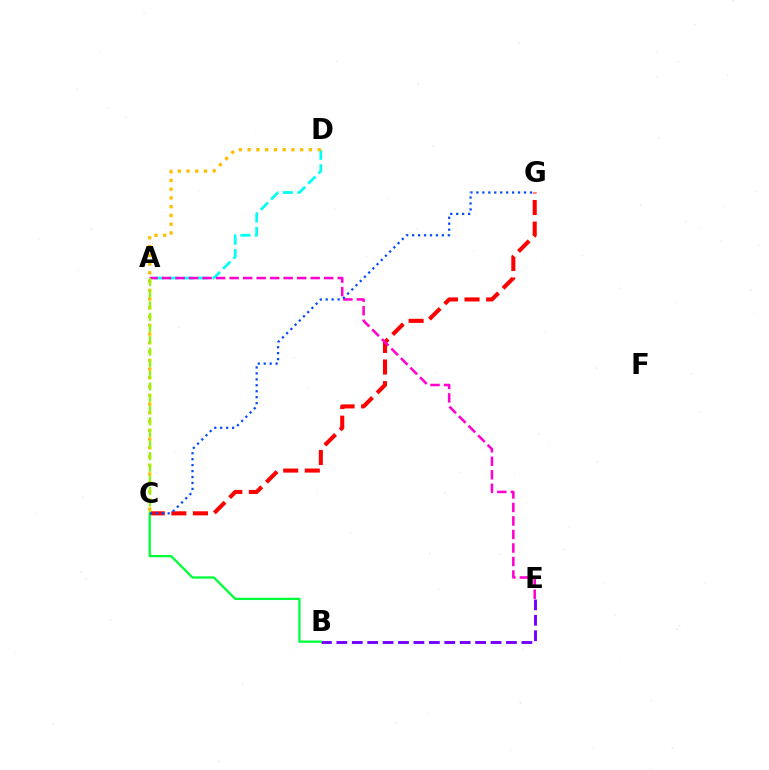{('A', 'D'): [{'color': '#00fff6', 'line_style': 'dashed', 'thickness': 1.98}], ('C', 'D'): [{'color': '#ffbd00', 'line_style': 'dotted', 'thickness': 2.38}], ('C', 'G'): [{'color': '#ff0000', 'line_style': 'dashed', 'thickness': 2.93}, {'color': '#004bff', 'line_style': 'dotted', 'thickness': 1.62}], ('A', 'E'): [{'color': '#ff00cf', 'line_style': 'dashed', 'thickness': 1.84}], ('B', 'E'): [{'color': '#7200ff', 'line_style': 'dashed', 'thickness': 2.09}], ('B', 'C'): [{'color': '#00ff39', 'line_style': 'solid', 'thickness': 1.65}], ('A', 'C'): [{'color': '#84ff00', 'line_style': 'dashed', 'thickness': 1.58}]}